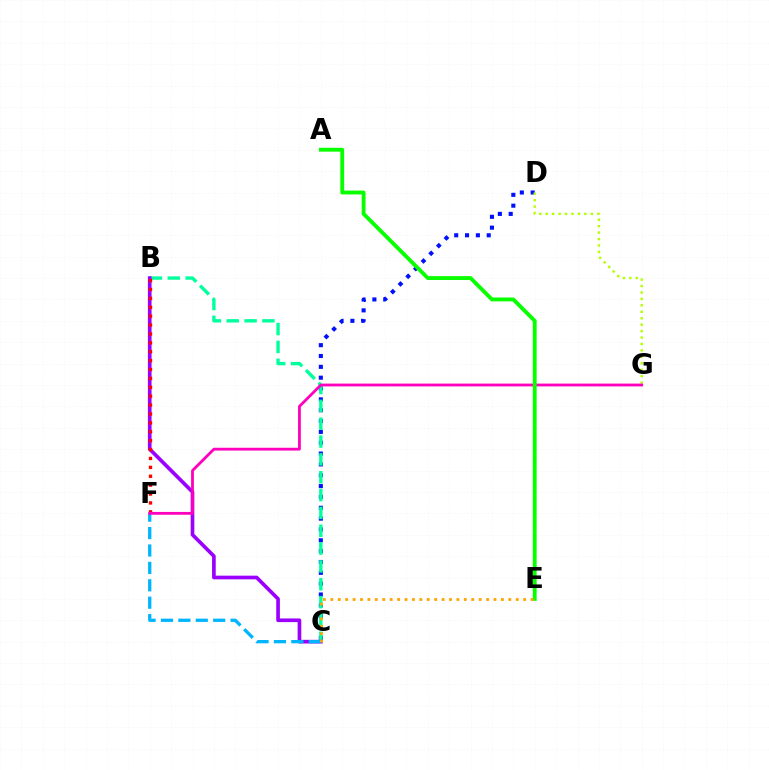{('C', 'D'): [{'color': '#0010ff', 'line_style': 'dotted', 'thickness': 2.95}], ('B', 'C'): [{'color': '#00ff9d', 'line_style': 'dashed', 'thickness': 2.42}, {'color': '#9b00ff', 'line_style': 'solid', 'thickness': 2.64}], ('D', 'G'): [{'color': '#b3ff00', 'line_style': 'dotted', 'thickness': 1.75}], ('B', 'F'): [{'color': '#ff0000', 'line_style': 'dotted', 'thickness': 2.42}], ('C', 'F'): [{'color': '#00b5ff', 'line_style': 'dashed', 'thickness': 2.36}], ('F', 'G'): [{'color': '#ff00bd', 'line_style': 'solid', 'thickness': 2.02}], ('A', 'E'): [{'color': '#08ff00', 'line_style': 'solid', 'thickness': 2.77}], ('C', 'E'): [{'color': '#ffa500', 'line_style': 'dotted', 'thickness': 2.02}]}